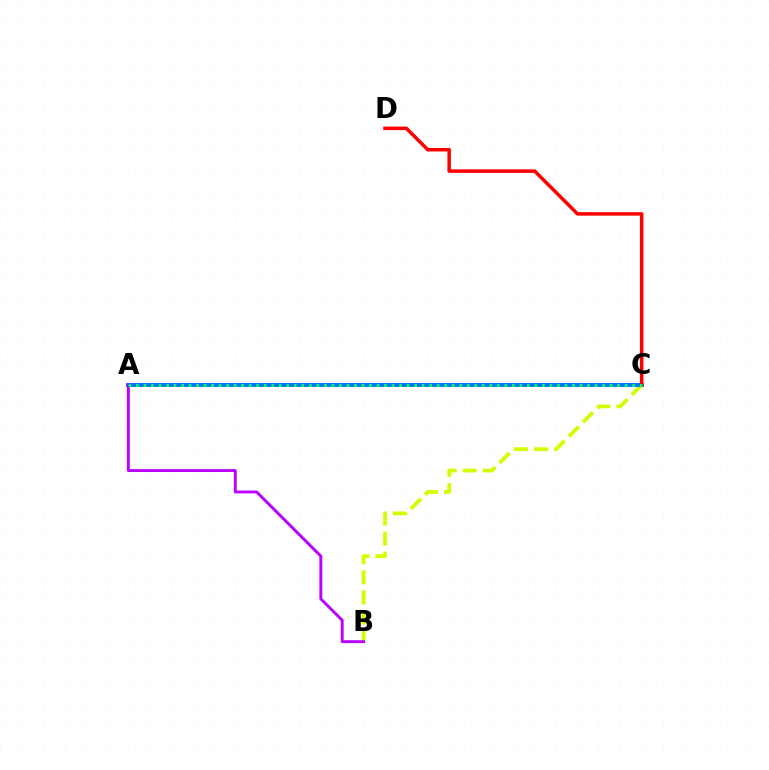{('B', 'C'): [{'color': '#d1ff00', 'line_style': 'dashed', 'thickness': 2.72}], ('A', 'C'): [{'color': '#0074ff', 'line_style': 'solid', 'thickness': 2.85}, {'color': '#00ff5c', 'line_style': 'dotted', 'thickness': 2.04}], ('A', 'B'): [{'color': '#b900ff', 'line_style': 'solid', 'thickness': 2.09}], ('C', 'D'): [{'color': '#ff0000', 'line_style': 'solid', 'thickness': 2.53}]}